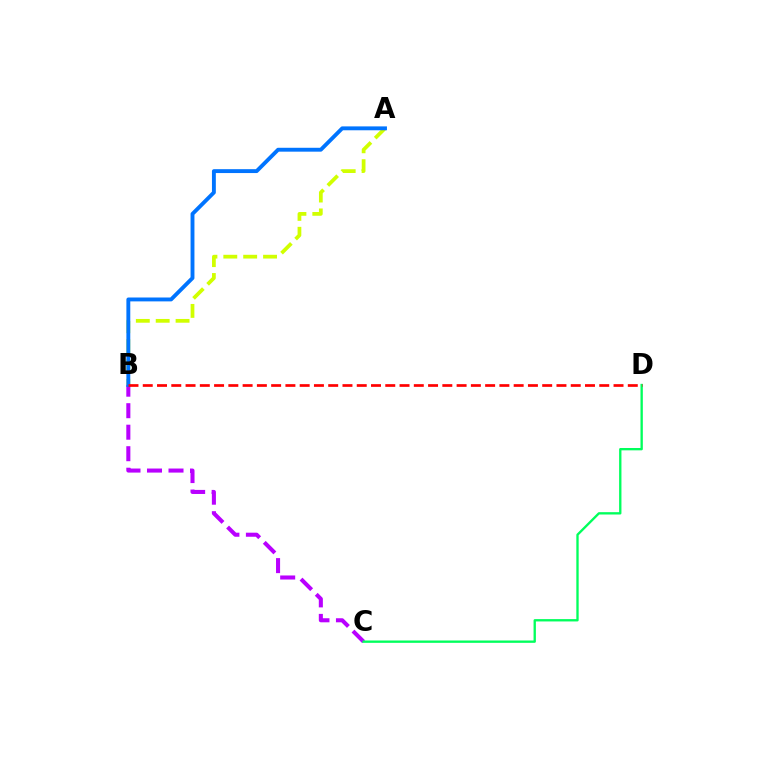{('B', 'C'): [{'color': '#b900ff', 'line_style': 'dashed', 'thickness': 2.92}], ('C', 'D'): [{'color': '#00ff5c', 'line_style': 'solid', 'thickness': 1.68}], ('A', 'B'): [{'color': '#d1ff00', 'line_style': 'dashed', 'thickness': 2.7}, {'color': '#0074ff', 'line_style': 'solid', 'thickness': 2.8}], ('B', 'D'): [{'color': '#ff0000', 'line_style': 'dashed', 'thickness': 1.94}]}